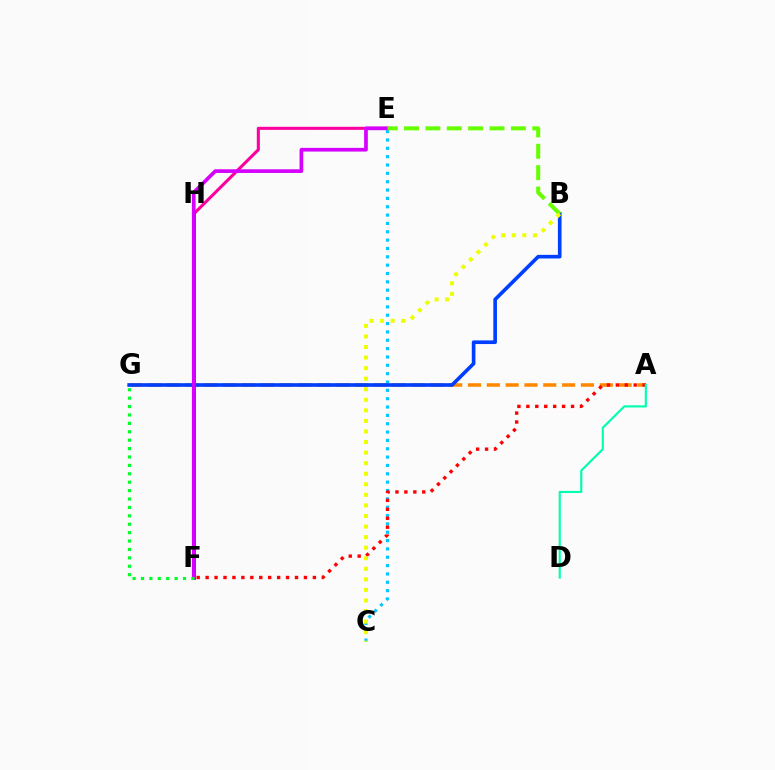{('E', 'H'): [{'color': '#ff00a0', 'line_style': 'solid', 'thickness': 2.22}], ('F', 'H'): [{'color': '#4f00ff', 'line_style': 'solid', 'thickness': 2.64}], ('C', 'E'): [{'color': '#00c7ff', 'line_style': 'dotted', 'thickness': 2.27}], ('A', 'G'): [{'color': '#ff8800', 'line_style': 'dashed', 'thickness': 2.56}], ('B', 'G'): [{'color': '#003fff', 'line_style': 'solid', 'thickness': 2.62}], ('E', 'F'): [{'color': '#d600ff', 'line_style': 'solid', 'thickness': 2.65}], ('A', 'F'): [{'color': '#ff0000', 'line_style': 'dotted', 'thickness': 2.43}], ('B', 'E'): [{'color': '#66ff00', 'line_style': 'dashed', 'thickness': 2.9}], ('B', 'C'): [{'color': '#eeff00', 'line_style': 'dotted', 'thickness': 2.87}], ('F', 'G'): [{'color': '#00ff27', 'line_style': 'dotted', 'thickness': 2.28}], ('A', 'D'): [{'color': '#00ffaf', 'line_style': 'solid', 'thickness': 1.55}]}